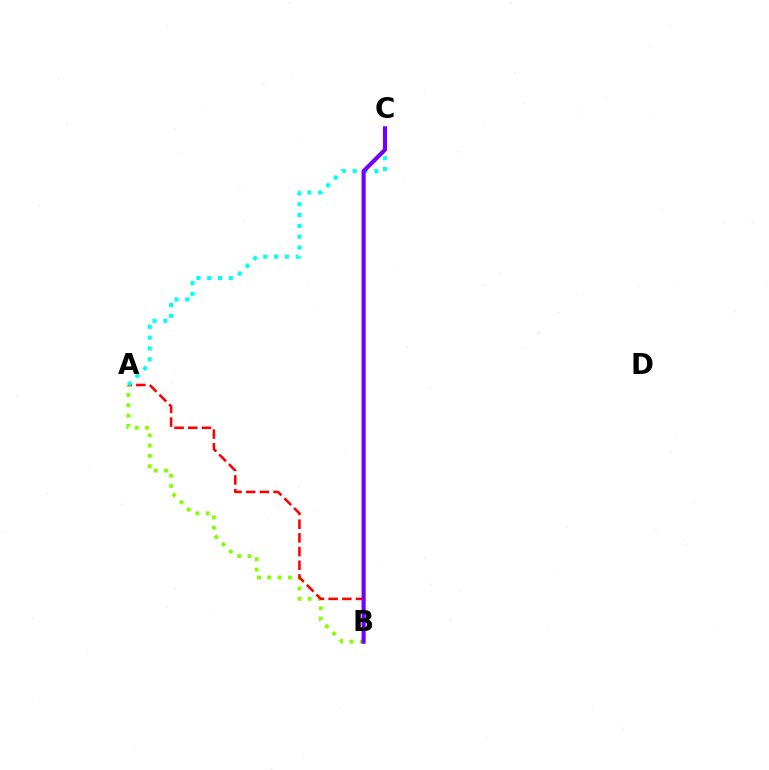{('A', 'B'): [{'color': '#84ff00', 'line_style': 'dotted', 'thickness': 2.8}, {'color': '#ff0000', 'line_style': 'dashed', 'thickness': 1.86}], ('A', 'C'): [{'color': '#00fff6', 'line_style': 'dotted', 'thickness': 2.94}], ('B', 'C'): [{'color': '#7200ff', 'line_style': 'solid', 'thickness': 2.97}]}